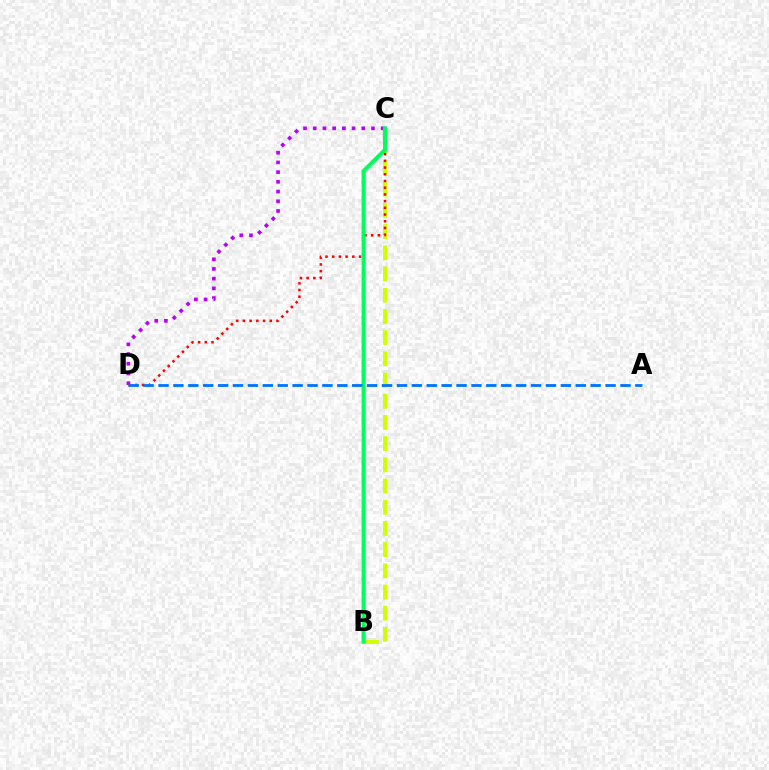{('B', 'C'): [{'color': '#d1ff00', 'line_style': 'dashed', 'thickness': 2.88}, {'color': '#00ff5c', 'line_style': 'solid', 'thickness': 2.9}], ('C', 'D'): [{'color': '#b900ff', 'line_style': 'dotted', 'thickness': 2.64}, {'color': '#ff0000', 'line_style': 'dotted', 'thickness': 1.82}], ('A', 'D'): [{'color': '#0074ff', 'line_style': 'dashed', 'thickness': 2.02}]}